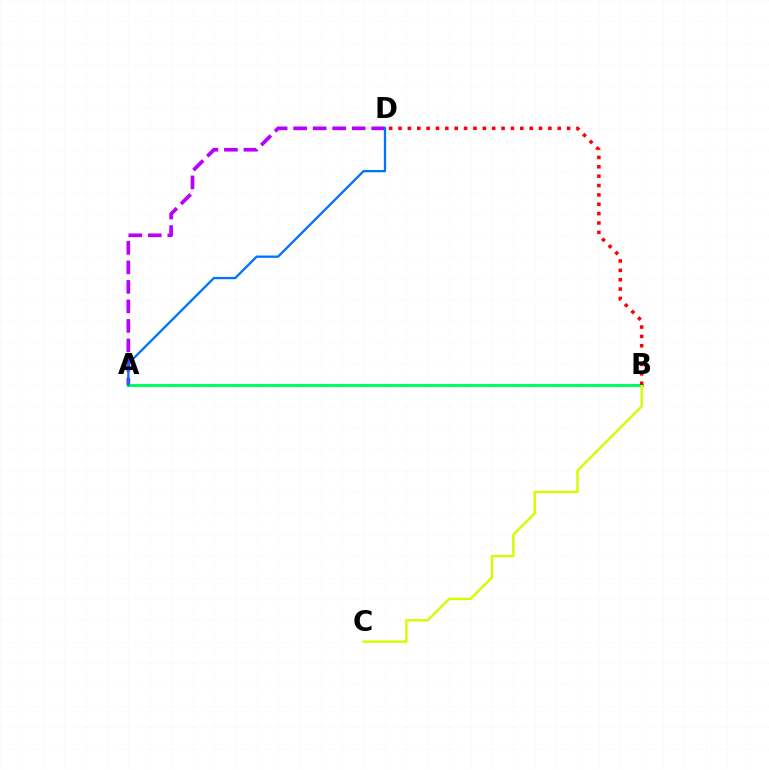{('A', 'D'): [{'color': '#b900ff', 'line_style': 'dashed', 'thickness': 2.65}, {'color': '#0074ff', 'line_style': 'solid', 'thickness': 1.67}], ('A', 'B'): [{'color': '#00ff5c', 'line_style': 'solid', 'thickness': 2.22}], ('B', 'C'): [{'color': '#d1ff00', 'line_style': 'solid', 'thickness': 1.75}], ('B', 'D'): [{'color': '#ff0000', 'line_style': 'dotted', 'thickness': 2.54}]}